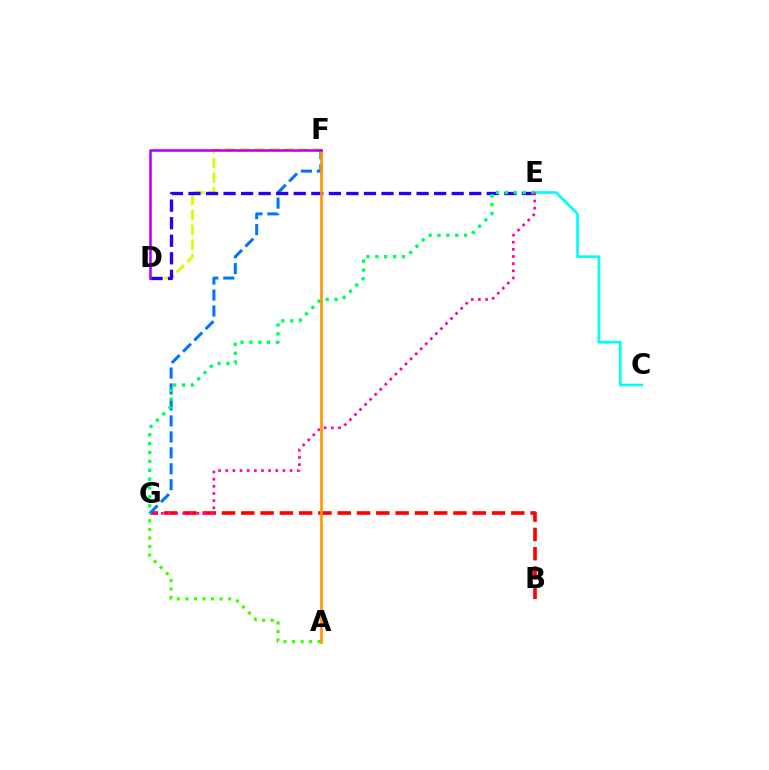{('B', 'G'): [{'color': '#ff0000', 'line_style': 'dashed', 'thickness': 2.62}], ('C', 'E'): [{'color': '#00fff6', 'line_style': 'solid', 'thickness': 1.94}], ('D', 'F'): [{'color': '#d1ff00', 'line_style': 'dashed', 'thickness': 2.0}, {'color': '#b900ff', 'line_style': 'solid', 'thickness': 1.86}], ('F', 'G'): [{'color': '#0074ff', 'line_style': 'dashed', 'thickness': 2.17}], ('A', 'G'): [{'color': '#3dff00', 'line_style': 'dotted', 'thickness': 2.32}], ('D', 'E'): [{'color': '#2500ff', 'line_style': 'dashed', 'thickness': 2.38}], ('E', 'G'): [{'color': '#00ff5c', 'line_style': 'dotted', 'thickness': 2.41}, {'color': '#ff00ac', 'line_style': 'dotted', 'thickness': 1.94}], ('A', 'F'): [{'color': '#ff9400', 'line_style': 'solid', 'thickness': 1.9}]}